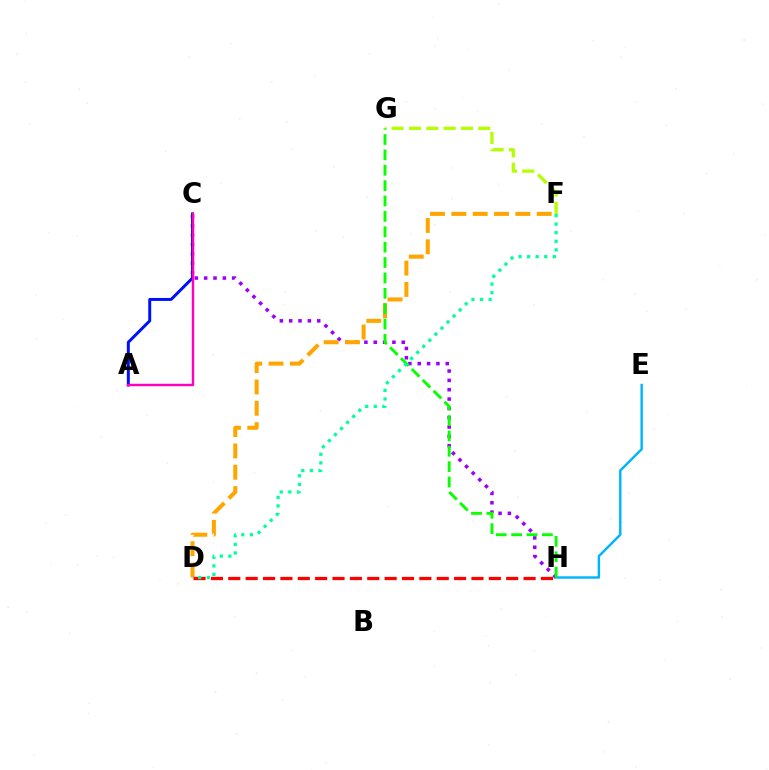{('C', 'H'): [{'color': '#9b00ff', 'line_style': 'dotted', 'thickness': 2.54}], ('A', 'C'): [{'color': '#0010ff', 'line_style': 'solid', 'thickness': 2.14}, {'color': '#ff00bd', 'line_style': 'solid', 'thickness': 1.75}], ('F', 'G'): [{'color': '#b3ff00', 'line_style': 'dashed', 'thickness': 2.36}], ('D', 'F'): [{'color': '#ffa500', 'line_style': 'dashed', 'thickness': 2.9}, {'color': '#00ff9d', 'line_style': 'dotted', 'thickness': 2.33}], ('E', 'H'): [{'color': '#00b5ff', 'line_style': 'solid', 'thickness': 1.75}], ('G', 'H'): [{'color': '#08ff00', 'line_style': 'dashed', 'thickness': 2.09}], ('D', 'H'): [{'color': '#ff0000', 'line_style': 'dashed', 'thickness': 2.36}]}